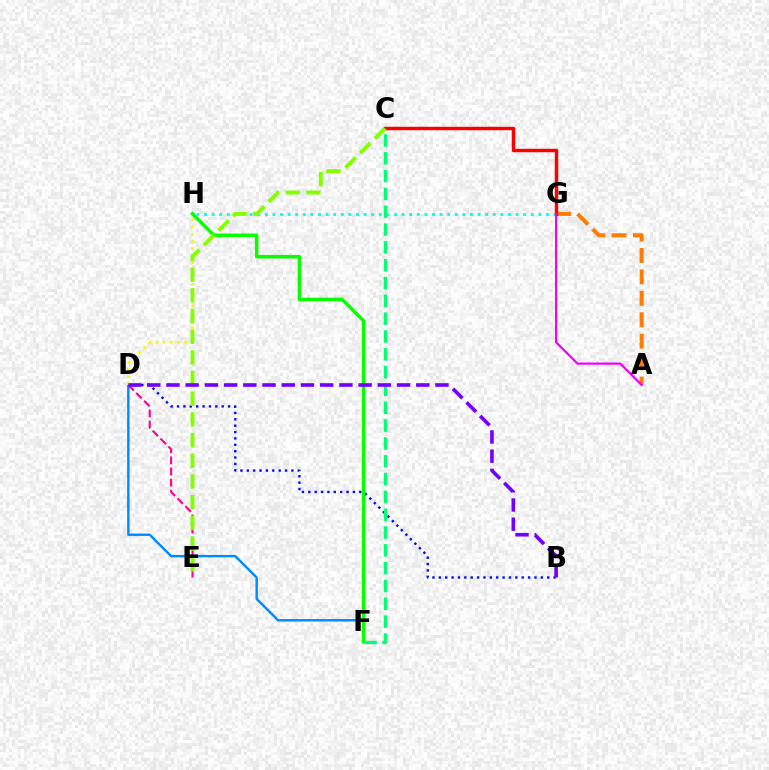{('D', 'E'): [{'color': '#ff0094', 'line_style': 'dashed', 'thickness': 1.51}], ('B', 'D'): [{'color': '#0010ff', 'line_style': 'dotted', 'thickness': 1.73}, {'color': '#7200ff', 'line_style': 'dashed', 'thickness': 2.61}], ('G', 'H'): [{'color': '#00fff6', 'line_style': 'dotted', 'thickness': 2.06}], ('D', 'F'): [{'color': '#008cff', 'line_style': 'solid', 'thickness': 1.76}], ('D', 'H'): [{'color': '#fcf500', 'line_style': 'dotted', 'thickness': 1.95}], ('A', 'G'): [{'color': '#ff7c00', 'line_style': 'dashed', 'thickness': 2.91}, {'color': '#ee00ff', 'line_style': 'solid', 'thickness': 1.58}], ('F', 'H'): [{'color': '#08ff00', 'line_style': 'solid', 'thickness': 2.55}], ('C', 'F'): [{'color': '#00ff74', 'line_style': 'dashed', 'thickness': 2.42}], ('C', 'G'): [{'color': '#ff0000', 'line_style': 'solid', 'thickness': 2.48}], ('C', 'E'): [{'color': '#84ff00', 'line_style': 'dashed', 'thickness': 2.81}]}